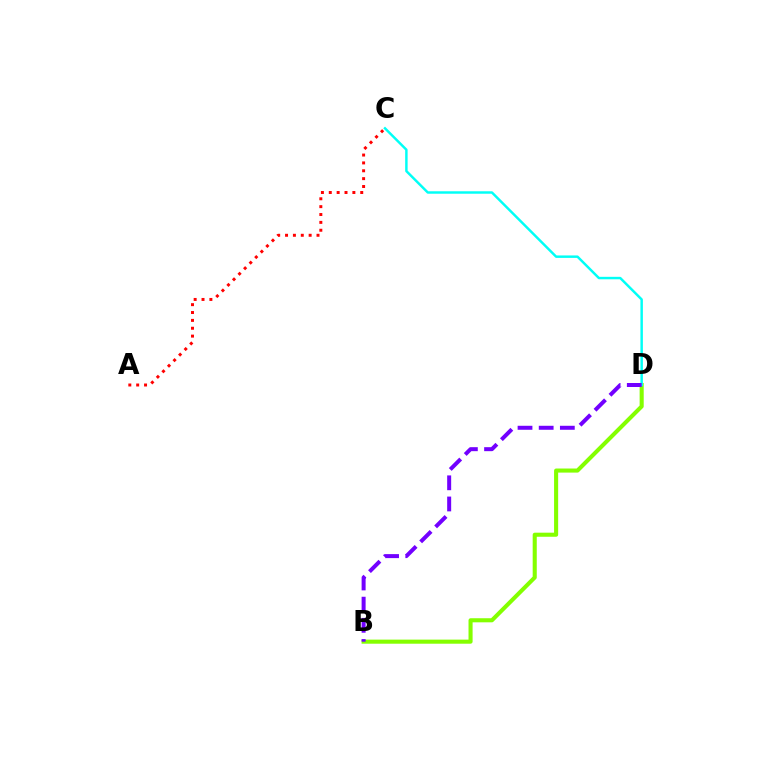{('A', 'C'): [{'color': '#ff0000', 'line_style': 'dotted', 'thickness': 2.14}], ('B', 'D'): [{'color': '#84ff00', 'line_style': 'solid', 'thickness': 2.94}, {'color': '#7200ff', 'line_style': 'dashed', 'thickness': 2.88}], ('C', 'D'): [{'color': '#00fff6', 'line_style': 'solid', 'thickness': 1.77}]}